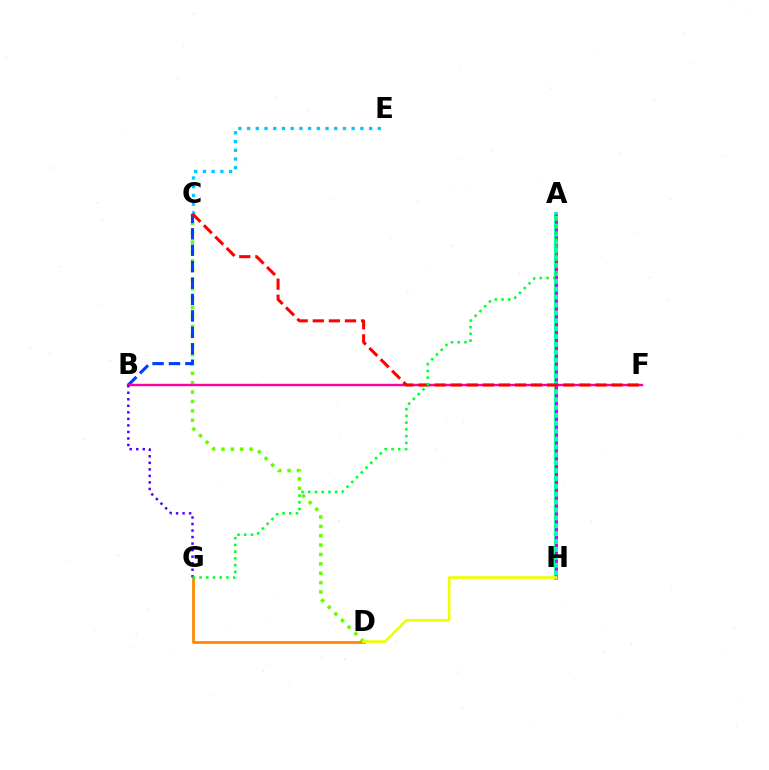{('C', 'D'): [{'color': '#66ff00', 'line_style': 'dotted', 'thickness': 2.55}], ('B', 'C'): [{'color': '#003fff', 'line_style': 'dashed', 'thickness': 2.23}], ('A', 'H'): [{'color': '#00ffaf', 'line_style': 'solid', 'thickness': 2.86}, {'color': '#d600ff', 'line_style': 'dotted', 'thickness': 2.14}], ('D', 'G'): [{'color': '#ff8800', 'line_style': 'solid', 'thickness': 1.97}], ('B', 'F'): [{'color': '#ff00a0', 'line_style': 'solid', 'thickness': 1.73}], ('C', 'E'): [{'color': '#00c7ff', 'line_style': 'dotted', 'thickness': 2.37}], ('C', 'F'): [{'color': '#ff0000', 'line_style': 'dashed', 'thickness': 2.19}], ('B', 'G'): [{'color': '#4f00ff', 'line_style': 'dotted', 'thickness': 1.77}], ('D', 'H'): [{'color': '#eeff00', 'line_style': 'solid', 'thickness': 1.9}], ('A', 'G'): [{'color': '#00ff27', 'line_style': 'dotted', 'thickness': 1.83}]}